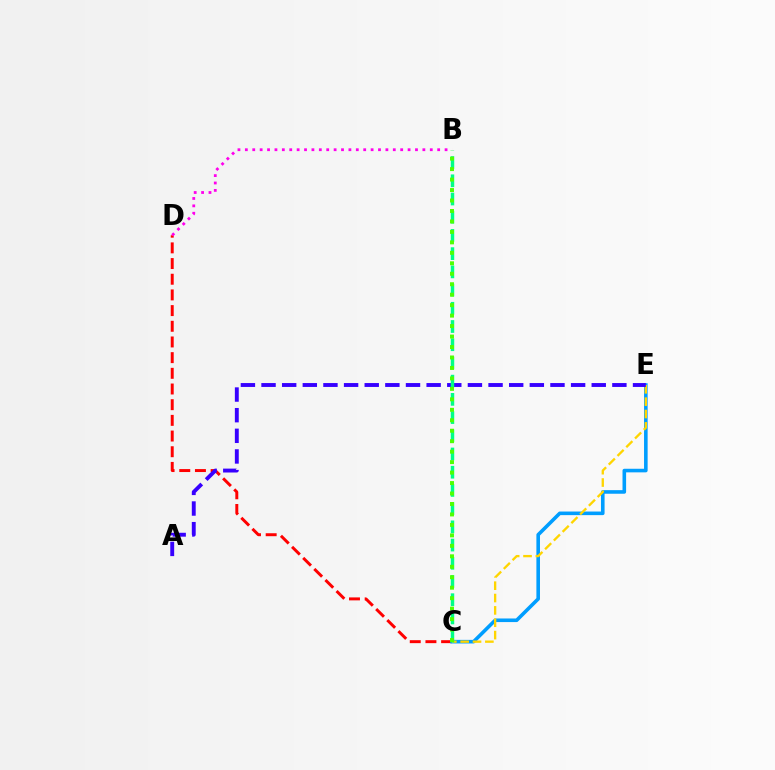{('C', 'D'): [{'color': '#ff0000', 'line_style': 'dashed', 'thickness': 2.13}], ('C', 'E'): [{'color': '#009eff', 'line_style': 'solid', 'thickness': 2.59}, {'color': '#ffd500', 'line_style': 'dashed', 'thickness': 1.68}], ('A', 'E'): [{'color': '#3700ff', 'line_style': 'dashed', 'thickness': 2.8}], ('B', 'C'): [{'color': '#00ff86', 'line_style': 'dashed', 'thickness': 2.47}, {'color': '#4fff00', 'line_style': 'dotted', 'thickness': 2.84}], ('B', 'D'): [{'color': '#ff00ed', 'line_style': 'dotted', 'thickness': 2.01}]}